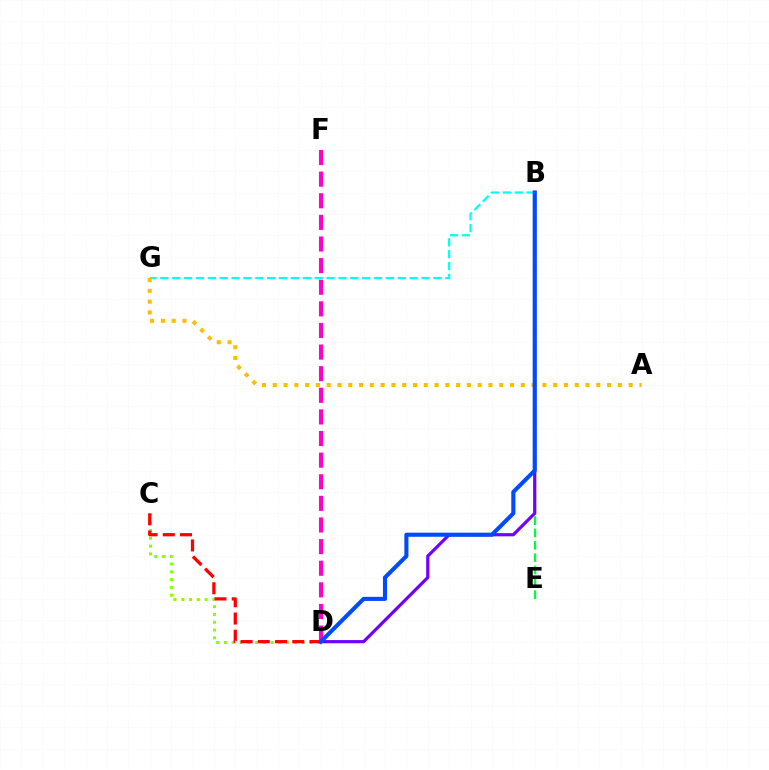{('B', 'G'): [{'color': '#00fff6', 'line_style': 'dashed', 'thickness': 1.61}], ('D', 'F'): [{'color': '#ff00cf', 'line_style': 'dashed', 'thickness': 2.94}], ('C', 'D'): [{'color': '#84ff00', 'line_style': 'dotted', 'thickness': 2.12}, {'color': '#ff0000', 'line_style': 'dashed', 'thickness': 2.34}], ('B', 'E'): [{'color': '#00ff39', 'line_style': 'dashed', 'thickness': 1.68}], ('B', 'D'): [{'color': '#7200ff', 'line_style': 'solid', 'thickness': 2.3}, {'color': '#004bff', 'line_style': 'solid', 'thickness': 2.95}], ('A', 'G'): [{'color': '#ffbd00', 'line_style': 'dotted', 'thickness': 2.93}]}